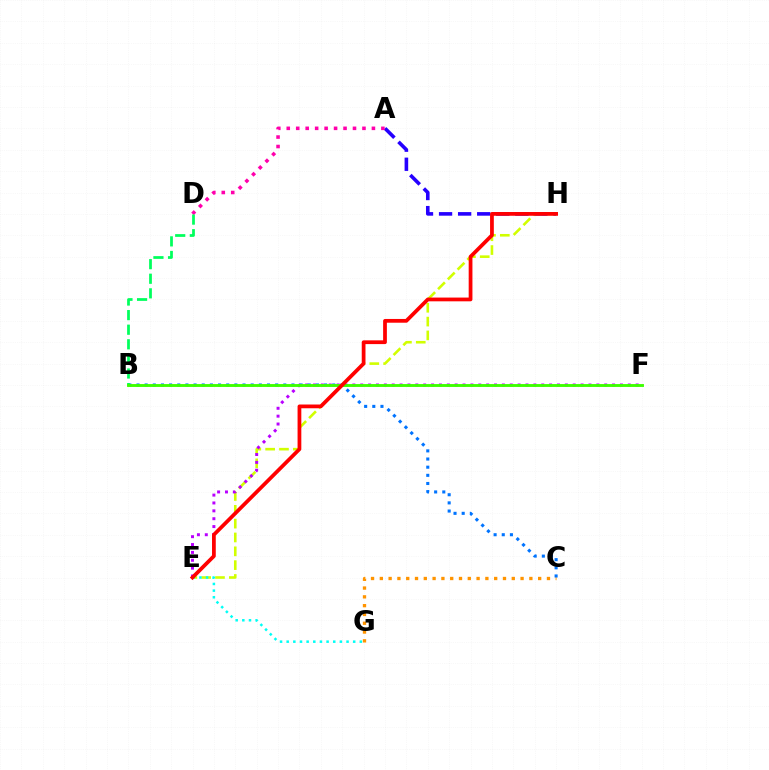{('A', 'H'): [{'color': '#2500ff', 'line_style': 'dashed', 'thickness': 2.59}], ('A', 'D'): [{'color': '#ff00ac', 'line_style': 'dotted', 'thickness': 2.57}], ('C', 'G'): [{'color': '#ff9400', 'line_style': 'dotted', 'thickness': 2.39}], ('E', 'H'): [{'color': '#d1ff00', 'line_style': 'dashed', 'thickness': 1.88}, {'color': '#ff0000', 'line_style': 'solid', 'thickness': 2.7}], ('E', 'F'): [{'color': '#b900ff', 'line_style': 'dotted', 'thickness': 2.14}], ('E', 'G'): [{'color': '#00fff6', 'line_style': 'dotted', 'thickness': 1.81}], ('B', 'C'): [{'color': '#0074ff', 'line_style': 'dotted', 'thickness': 2.22}], ('B', 'D'): [{'color': '#00ff5c', 'line_style': 'dashed', 'thickness': 1.98}], ('B', 'F'): [{'color': '#3dff00', 'line_style': 'solid', 'thickness': 2.07}]}